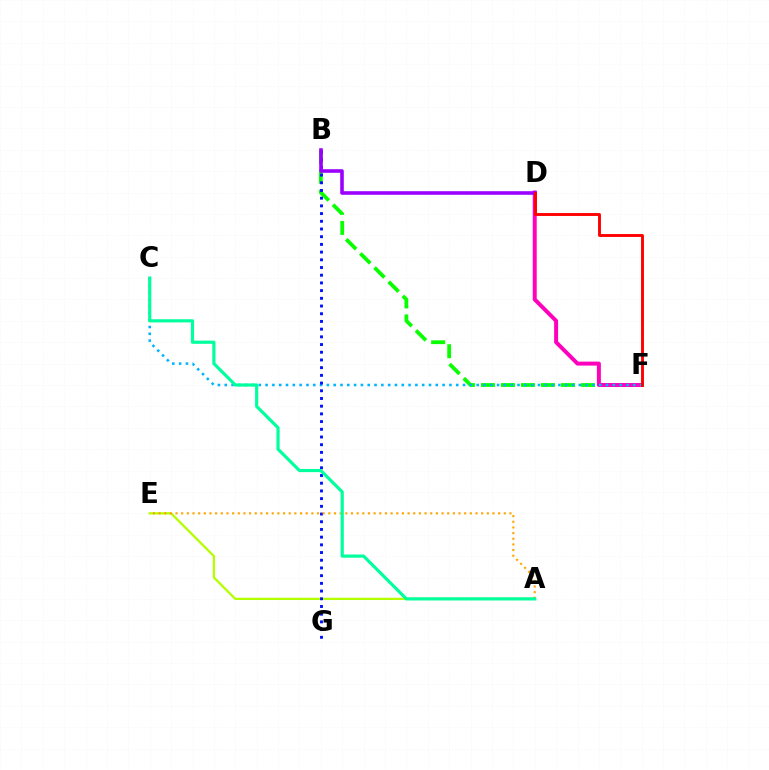{('A', 'E'): [{'color': '#b3ff00', 'line_style': 'solid', 'thickness': 1.63}, {'color': '#ffa500', 'line_style': 'dotted', 'thickness': 1.54}], ('B', 'F'): [{'color': '#08ff00', 'line_style': 'dashed', 'thickness': 2.72}], ('D', 'F'): [{'color': '#ff00bd', 'line_style': 'solid', 'thickness': 2.86}, {'color': '#ff0000', 'line_style': 'solid', 'thickness': 2.08}], ('C', 'F'): [{'color': '#00b5ff', 'line_style': 'dotted', 'thickness': 1.85}], ('B', 'G'): [{'color': '#0010ff', 'line_style': 'dotted', 'thickness': 2.09}], ('B', 'D'): [{'color': '#9b00ff', 'line_style': 'solid', 'thickness': 2.58}], ('A', 'C'): [{'color': '#00ff9d', 'line_style': 'solid', 'thickness': 2.28}]}